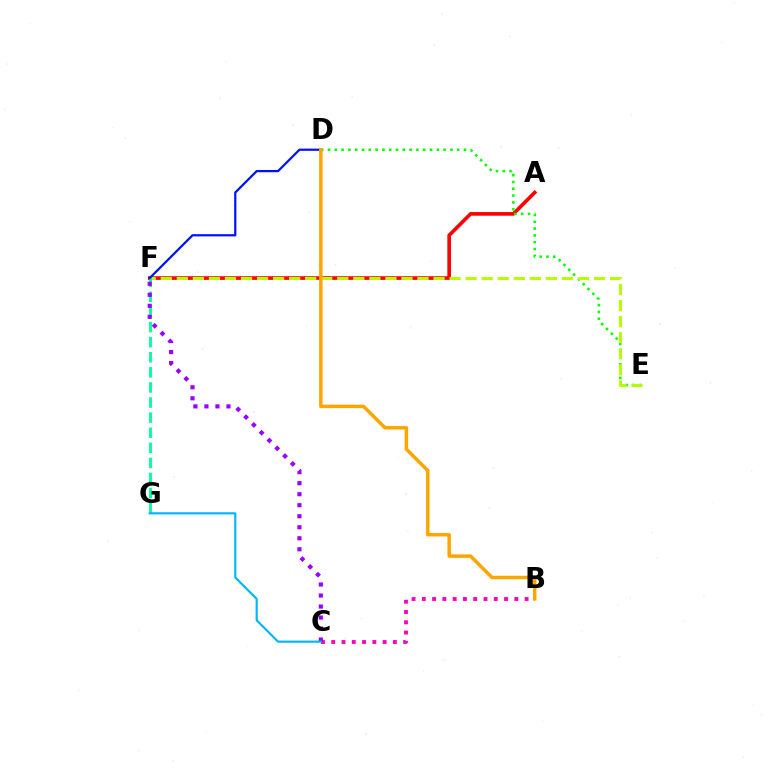{('A', 'F'): [{'color': '#ff0000', 'line_style': 'solid', 'thickness': 2.62}], ('D', 'E'): [{'color': '#08ff00', 'line_style': 'dotted', 'thickness': 1.85}], ('E', 'F'): [{'color': '#b3ff00', 'line_style': 'dashed', 'thickness': 2.18}], ('F', 'G'): [{'color': '#00ff9d', 'line_style': 'dashed', 'thickness': 2.05}], ('B', 'C'): [{'color': '#ff00bd', 'line_style': 'dotted', 'thickness': 2.79}], ('D', 'F'): [{'color': '#0010ff', 'line_style': 'solid', 'thickness': 1.6}], ('C', 'F'): [{'color': '#9b00ff', 'line_style': 'dotted', 'thickness': 2.99}], ('B', 'D'): [{'color': '#ffa500', 'line_style': 'solid', 'thickness': 2.51}], ('C', 'G'): [{'color': '#00b5ff', 'line_style': 'solid', 'thickness': 1.55}]}